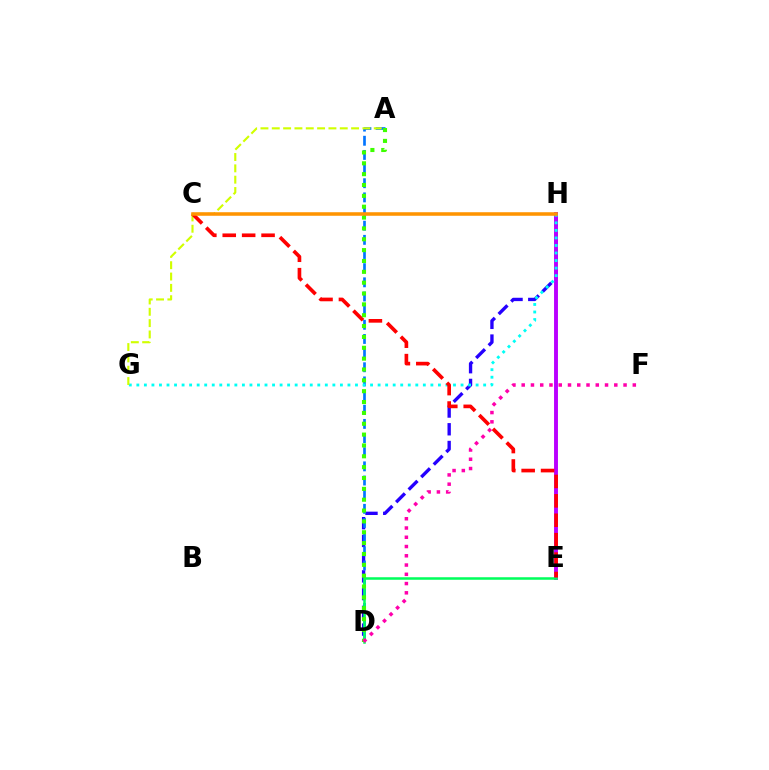{('D', 'H'): [{'color': '#2500ff', 'line_style': 'dashed', 'thickness': 2.41}], ('E', 'H'): [{'color': '#b900ff', 'line_style': 'solid', 'thickness': 2.81}], ('A', 'D'): [{'color': '#0074ff', 'line_style': 'dashed', 'thickness': 1.92}, {'color': '#3dff00', 'line_style': 'dotted', 'thickness': 2.95}], ('G', 'H'): [{'color': '#00fff6', 'line_style': 'dotted', 'thickness': 2.05}], ('D', 'E'): [{'color': '#00ff5c', 'line_style': 'solid', 'thickness': 1.82}], ('A', 'G'): [{'color': '#d1ff00', 'line_style': 'dashed', 'thickness': 1.54}], ('C', 'E'): [{'color': '#ff0000', 'line_style': 'dashed', 'thickness': 2.64}], ('C', 'H'): [{'color': '#ff9400', 'line_style': 'solid', 'thickness': 2.55}], ('D', 'F'): [{'color': '#ff00ac', 'line_style': 'dotted', 'thickness': 2.52}]}